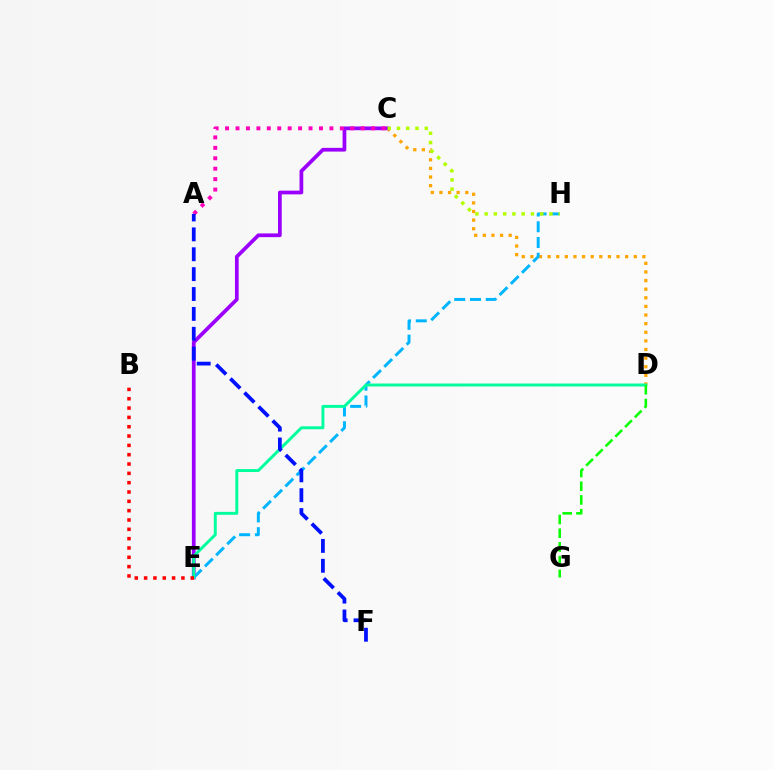{('C', 'D'): [{'color': '#ffa500', 'line_style': 'dotted', 'thickness': 2.34}], ('C', 'E'): [{'color': '#9b00ff', 'line_style': 'solid', 'thickness': 2.69}], ('A', 'C'): [{'color': '#ff00bd', 'line_style': 'dotted', 'thickness': 2.83}], ('E', 'H'): [{'color': '#00b5ff', 'line_style': 'dashed', 'thickness': 2.14}], ('C', 'H'): [{'color': '#b3ff00', 'line_style': 'dotted', 'thickness': 2.51}], ('D', 'E'): [{'color': '#00ff9d', 'line_style': 'solid', 'thickness': 2.12}], ('D', 'G'): [{'color': '#08ff00', 'line_style': 'dashed', 'thickness': 1.86}], ('A', 'F'): [{'color': '#0010ff', 'line_style': 'dashed', 'thickness': 2.7}], ('B', 'E'): [{'color': '#ff0000', 'line_style': 'dotted', 'thickness': 2.53}]}